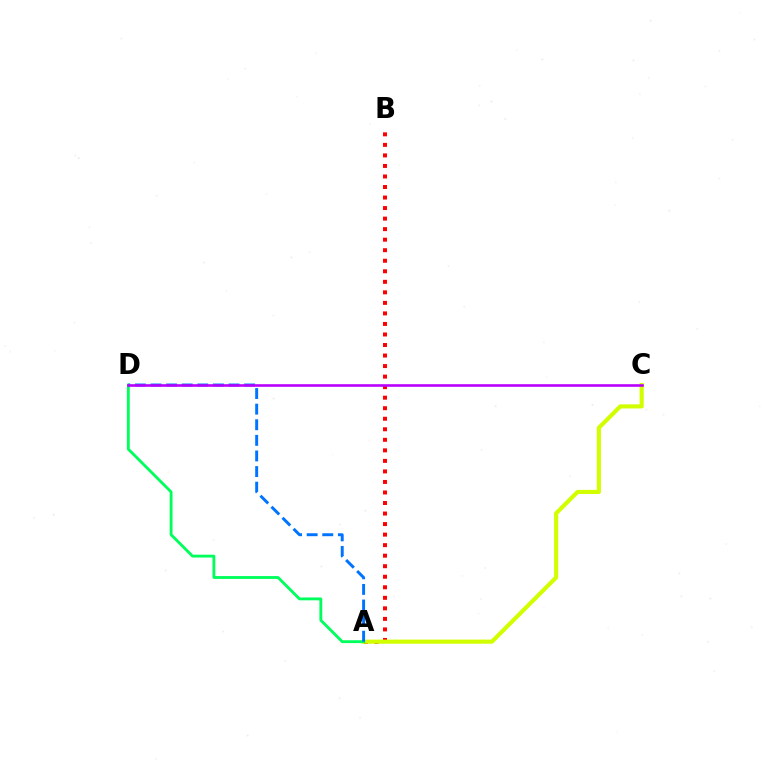{('A', 'B'): [{'color': '#ff0000', 'line_style': 'dotted', 'thickness': 2.86}], ('A', 'C'): [{'color': '#d1ff00', 'line_style': 'solid', 'thickness': 2.97}], ('A', 'D'): [{'color': '#00ff5c', 'line_style': 'solid', 'thickness': 2.05}, {'color': '#0074ff', 'line_style': 'dashed', 'thickness': 2.12}], ('C', 'D'): [{'color': '#b900ff', 'line_style': 'solid', 'thickness': 1.88}]}